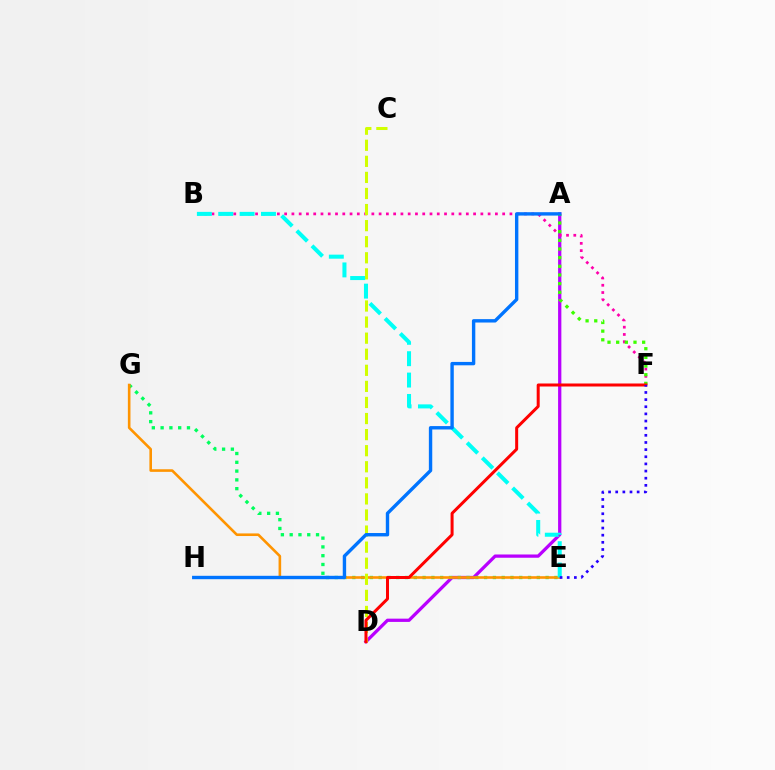{('A', 'D'): [{'color': '#b900ff', 'line_style': 'solid', 'thickness': 2.35}], ('B', 'F'): [{'color': '#ff00ac', 'line_style': 'dotted', 'thickness': 1.97}], ('E', 'G'): [{'color': '#00ff5c', 'line_style': 'dotted', 'thickness': 2.39}, {'color': '#ff9400', 'line_style': 'solid', 'thickness': 1.88}], ('C', 'D'): [{'color': '#d1ff00', 'line_style': 'dashed', 'thickness': 2.18}], ('B', 'E'): [{'color': '#00fff6', 'line_style': 'dashed', 'thickness': 2.9}], ('A', 'F'): [{'color': '#3dff00', 'line_style': 'dotted', 'thickness': 2.35}], ('D', 'F'): [{'color': '#ff0000', 'line_style': 'solid', 'thickness': 2.16}], ('E', 'F'): [{'color': '#2500ff', 'line_style': 'dotted', 'thickness': 1.94}], ('A', 'H'): [{'color': '#0074ff', 'line_style': 'solid', 'thickness': 2.44}]}